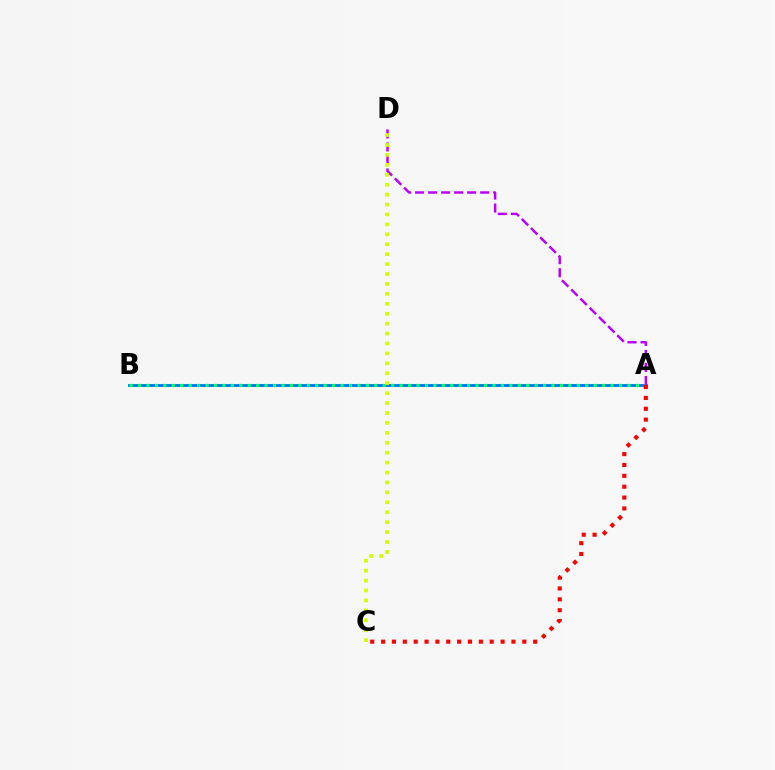{('A', 'B'): [{'color': '#0074ff', 'line_style': 'solid', 'thickness': 2.05}, {'color': '#00ff5c', 'line_style': 'dotted', 'thickness': 2.29}], ('A', 'C'): [{'color': '#ff0000', 'line_style': 'dotted', 'thickness': 2.95}], ('A', 'D'): [{'color': '#b900ff', 'line_style': 'dashed', 'thickness': 1.77}], ('C', 'D'): [{'color': '#d1ff00', 'line_style': 'dotted', 'thickness': 2.7}]}